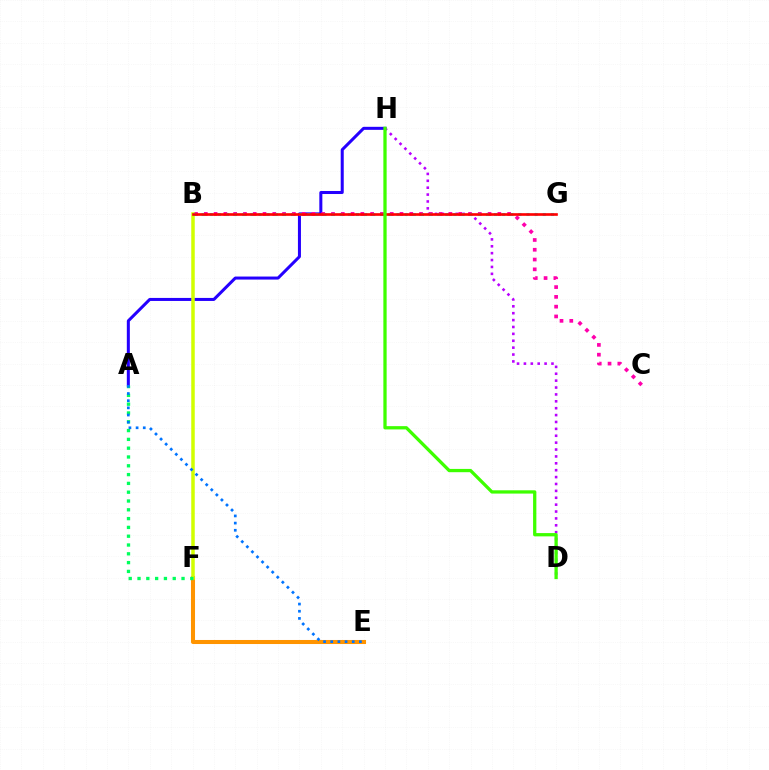{('A', 'H'): [{'color': '#2500ff', 'line_style': 'solid', 'thickness': 2.18}], ('D', 'H'): [{'color': '#b900ff', 'line_style': 'dotted', 'thickness': 1.87}, {'color': '#3dff00', 'line_style': 'solid', 'thickness': 2.36}], ('B', 'C'): [{'color': '#ff00ac', 'line_style': 'dotted', 'thickness': 2.66}], ('E', 'F'): [{'color': '#ff9400', 'line_style': 'solid', 'thickness': 2.91}], ('B', 'F'): [{'color': '#d1ff00', 'line_style': 'solid', 'thickness': 2.53}], ('A', 'F'): [{'color': '#00ff5c', 'line_style': 'dotted', 'thickness': 2.39}], ('B', 'G'): [{'color': '#00fff6', 'line_style': 'dotted', 'thickness': 2.21}, {'color': '#ff0000', 'line_style': 'solid', 'thickness': 1.91}], ('A', 'E'): [{'color': '#0074ff', 'line_style': 'dotted', 'thickness': 1.95}]}